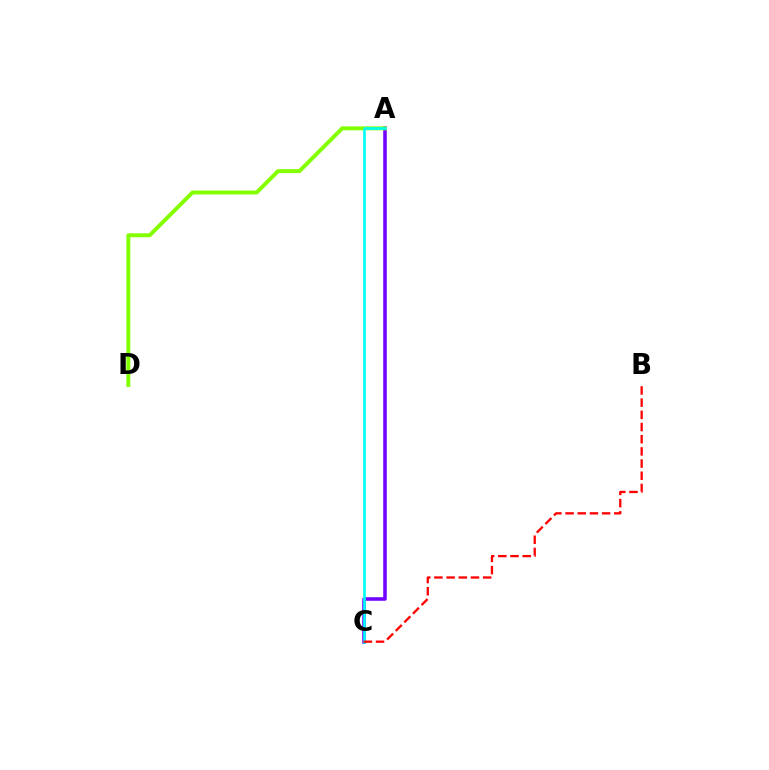{('A', 'C'): [{'color': '#7200ff', 'line_style': 'solid', 'thickness': 2.55}, {'color': '#00fff6', 'line_style': 'solid', 'thickness': 1.9}], ('A', 'D'): [{'color': '#84ff00', 'line_style': 'solid', 'thickness': 2.84}], ('B', 'C'): [{'color': '#ff0000', 'line_style': 'dashed', 'thickness': 1.66}]}